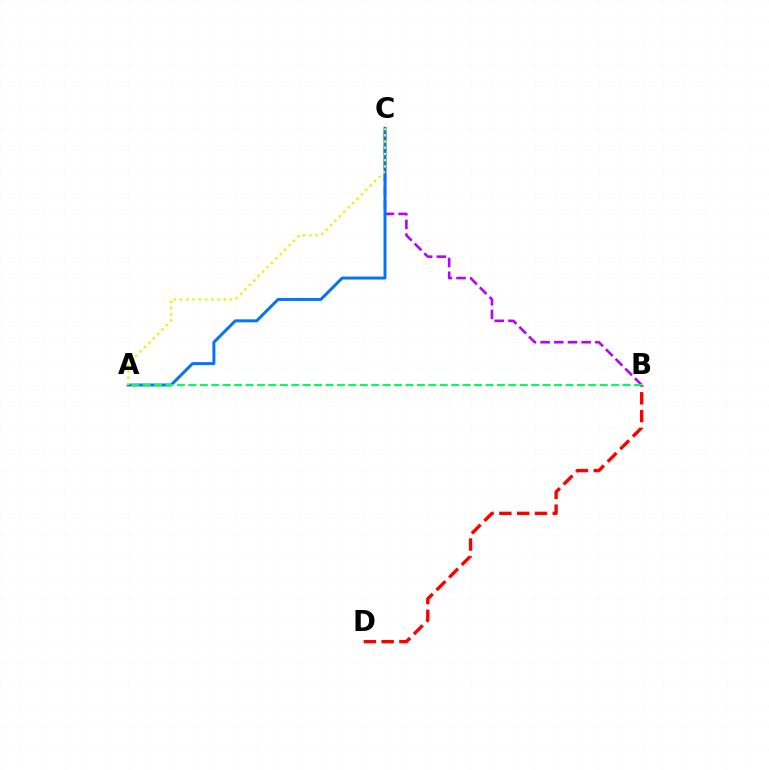{('B', 'C'): [{'color': '#b900ff', 'line_style': 'dashed', 'thickness': 1.86}], ('A', 'C'): [{'color': '#0074ff', 'line_style': 'solid', 'thickness': 2.13}, {'color': '#d1ff00', 'line_style': 'dotted', 'thickness': 1.69}], ('B', 'D'): [{'color': '#ff0000', 'line_style': 'dashed', 'thickness': 2.42}], ('A', 'B'): [{'color': '#00ff5c', 'line_style': 'dashed', 'thickness': 1.55}]}